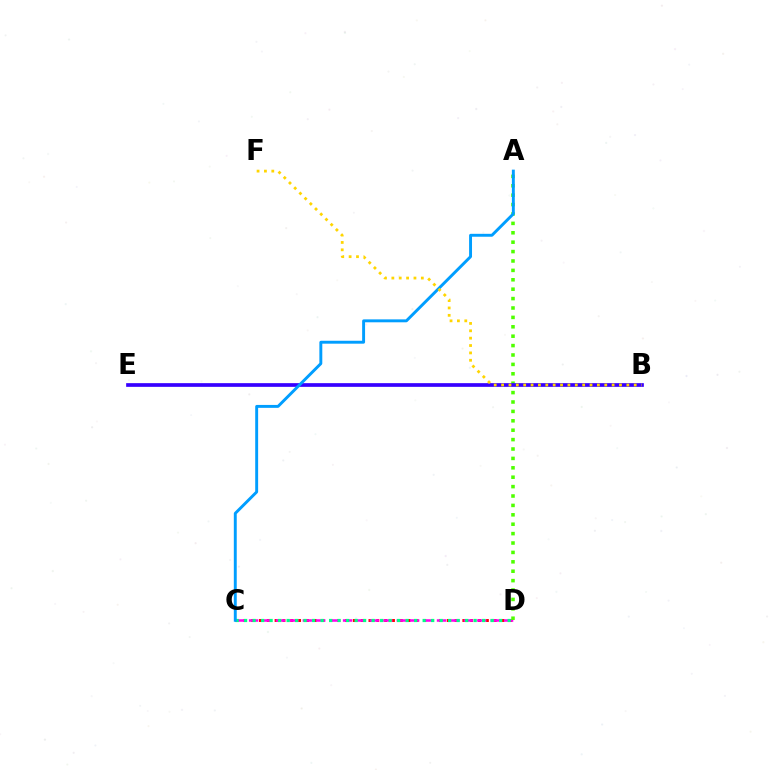{('C', 'D'): [{'color': '#ff0000', 'line_style': 'dotted', 'thickness': 2.13}, {'color': '#ff00ed', 'line_style': 'dashed', 'thickness': 1.82}, {'color': '#00ff86', 'line_style': 'dotted', 'thickness': 2.31}], ('A', 'D'): [{'color': '#4fff00', 'line_style': 'dotted', 'thickness': 2.55}], ('B', 'E'): [{'color': '#3700ff', 'line_style': 'solid', 'thickness': 2.66}], ('A', 'C'): [{'color': '#009eff', 'line_style': 'solid', 'thickness': 2.1}], ('B', 'F'): [{'color': '#ffd500', 'line_style': 'dotted', 'thickness': 2.0}]}